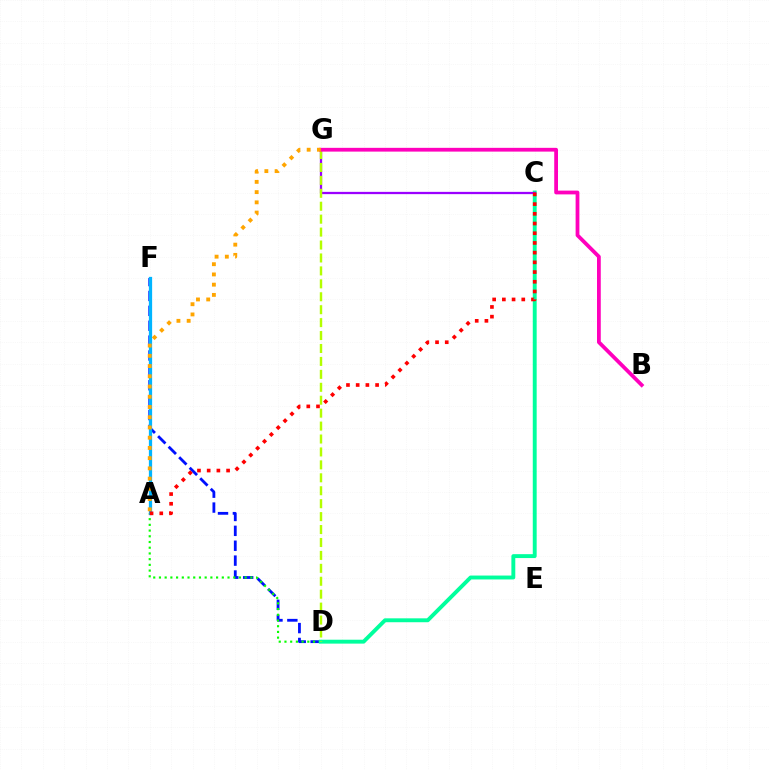{('D', 'F'): [{'color': '#0010ff', 'line_style': 'dashed', 'thickness': 2.02}], ('A', 'D'): [{'color': '#08ff00', 'line_style': 'dotted', 'thickness': 1.55}], ('C', 'D'): [{'color': '#00ff9d', 'line_style': 'solid', 'thickness': 2.81}], ('A', 'F'): [{'color': '#00b5ff', 'line_style': 'solid', 'thickness': 2.35}], ('C', 'G'): [{'color': '#9b00ff', 'line_style': 'solid', 'thickness': 1.64}], ('D', 'G'): [{'color': '#b3ff00', 'line_style': 'dashed', 'thickness': 1.76}], ('B', 'G'): [{'color': '#ff00bd', 'line_style': 'solid', 'thickness': 2.71}], ('A', 'G'): [{'color': '#ffa500', 'line_style': 'dotted', 'thickness': 2.78}], ('A', 'C'): [{'color': '#ff0000', 'line_style': 'dotted', 'thickness': 2.64}]}